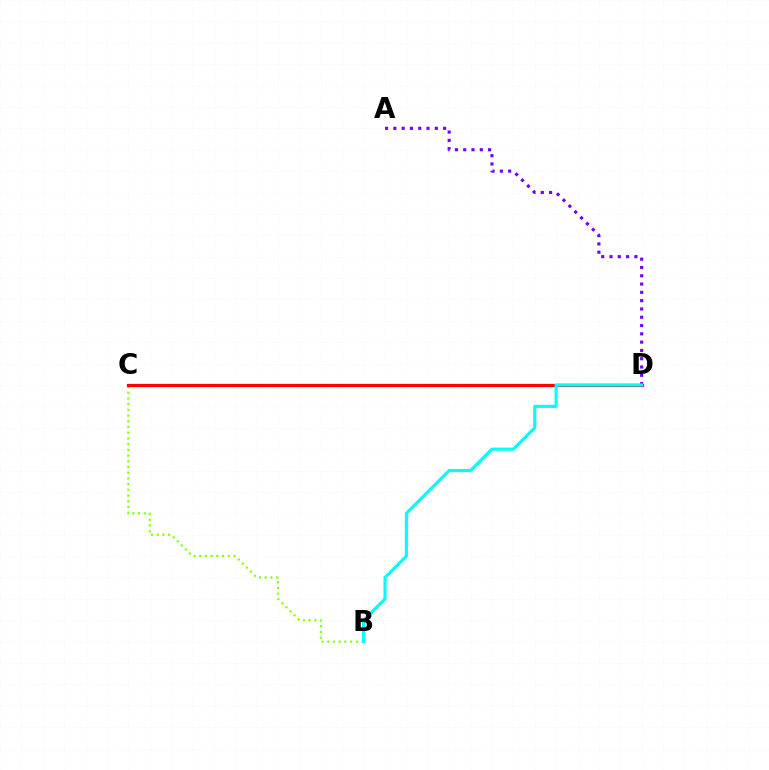{('A', 'D'): [{'color': '#7200ff', 'line_style': 'dotted', 'thickness': 2.25}], ('B', 'C'): [{'color': '#84ff00', 'line_style': 'dotted', 'thickness': 1.55}], ('C', 'D'): [{'color': '#ff0000', 'line_style': 'solid', 'thickness': 2.31}], ('B', 'D'): [{'color': '#00fff6', 'line_style': 'solid', 'thickness': 2.24}]}